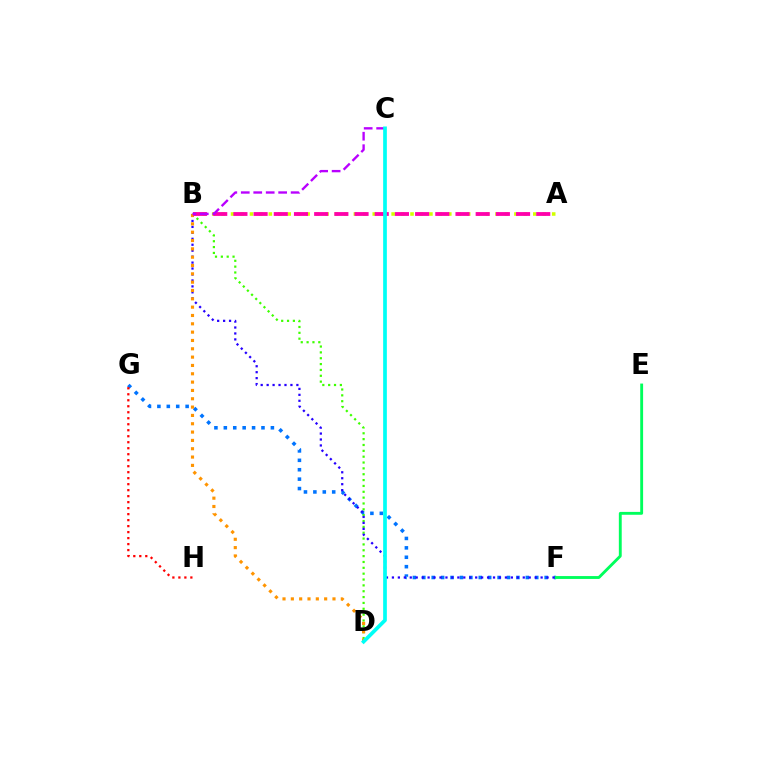{('F', 'G'): [{'color': '#0074ff', 'line_style': 'dotted', 'thickness': 2.56}], ('B', 'D'): [{'color': '#3dff00', 'line_style': 'dotted', 'thickness': 1.59}, {'color': '#ff9400', 'line_style': 'dotted', 'thickness': 2.26}], ('E', 'F'): [{'color': '#00ff5c', 'line_style': 'solid', 'thickness': 2.07}], ('A', 'B'): [{'color': '#d1ff00', 'line_style': 'dotted', 'thickness': 2.57}, {'color': '#ff00ac', 'line_style': 'dashed', 'thickness': 2.74}], ('G', 'H'): [{'color': '#ff0000', 'line_style': 'dotted', 'thickness': 1.63}], ('B', 'F'): [{'color': '#2500ff', 'line_style': 'dotted', 'thickness': 1.62}], ('B', 'C'): [{'color': '#b900ff', 'line_style': 'dashed', 'thickness': 1.69}], ('C', 'D'): [{'color': '#00fff6', 'line_style': 'solid', 'thickness': 2.67}]}